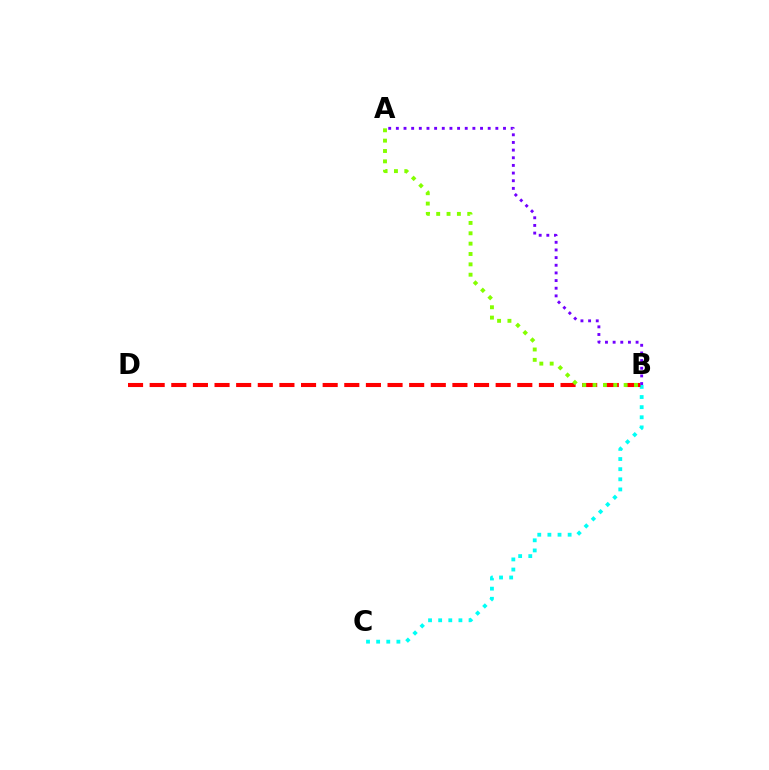{('B', 'C'): [{'color': '#00fff6', 'line_style': 'dotted', 'thickness': 2.75}], ('B', 'D'): [{'color': '#ff0000', 'line_style': 'dashed', 'thickness': 2.94}], ('A', 'B'): [{'color': '#84ff00', 'line_style': 'dotted', 'thickness': 2.81}, {'color': '#7200ff', 'line_style': 'dotted', 'thickness': 2.08}]}